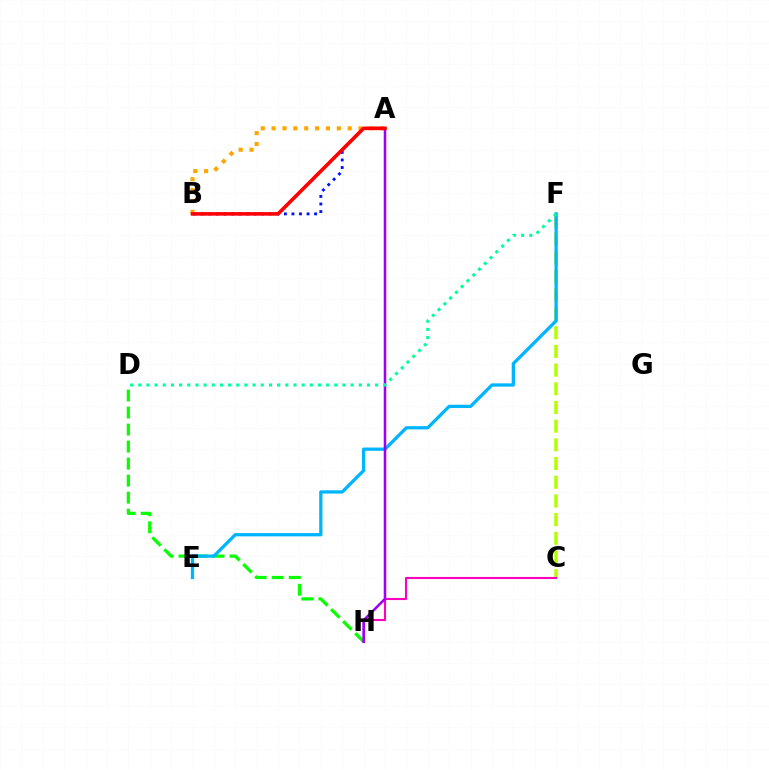{('D', 'H'): [{'color': '#08ff00', 'line_style': 'dashed', 'thickness': 2.31}], ('A', 'B'): [{'color': '#0010ff', 'line_style': 'dotted', 'thickness': 2.05}, {'color': '#ffa500', 'line_style': 'dotted', 'thickness': 2.95}, {'color': '#ff0000', 'line_style': 'solid', 'thickness': 2.59}], ('C', 'F'): [{'color': '#b3ff00', 'line_style': 'dashed', 'thickness': 2.54}], ('E', 'F'): [{'color': '#00b5ff', 'line_style': 'solid', 'thickness': 2.36}], ('C', 'H'): [{'color': '#ff00bd', 'line_style': 'solid', 'thickness': 1.52}], ('A', 'H'): [{'color': '#9b00ff', 'line_style': 'solid', 'thickness': 1.83}], ('D', 'F'): [{'color': '#00ff9d', 'line_style': 'dotted', 'thickness': 2.22}]}